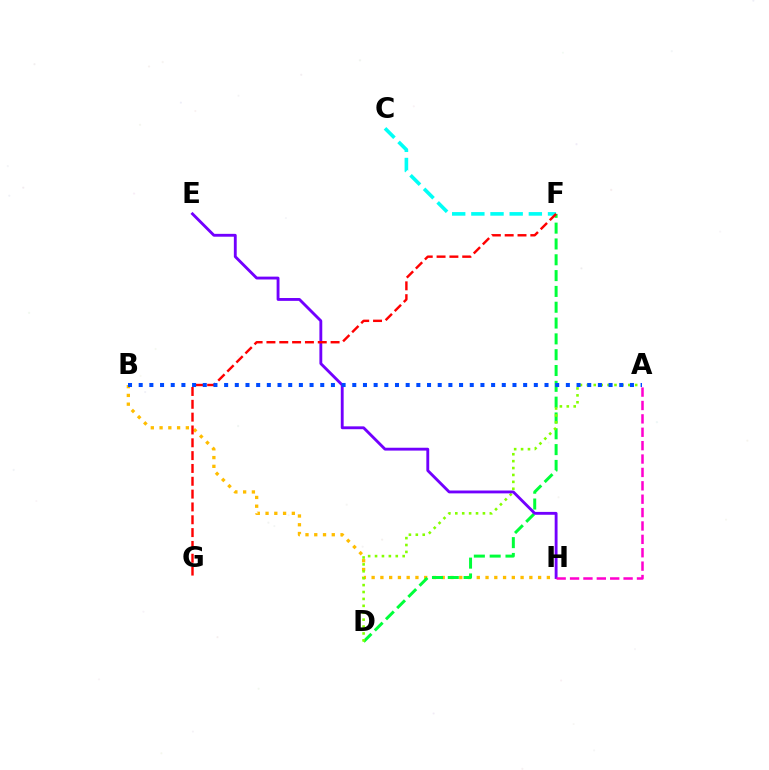{('C', 'F'): [{'color': '#00fff6', 'line_style': 'dashed', 'thickness': 2.6}], ('B', 'H'): [{'color': '#ffbd00', 'line_style': 'dotted', 'thickness': 2.38}], ('D', 'F'): [{'color': '#00ff39', 'line_style': 'dashed', 'thickness': 2.15}], ('A', 'D'): [{'color': '#84ff00', 'line_style': 'dotted', 'thickness': 1.88}], ('E', 'H'): [{'color': '#7200ff', 'line_style': 'solid', 'thickness': 2.06}], ('F', 'G'): [{'color': '#ff0000', 'line_style': 'dashed', 'thickness': 1.74}], ('A', 'H'): [{'color': '#ff00cf', 'line_style': 'dashed', 'thickness': 1.82}], ('A', 'B'): [{'color': '#004bff', 'line_style': 'dotted', 'thickness': 2.9}]}